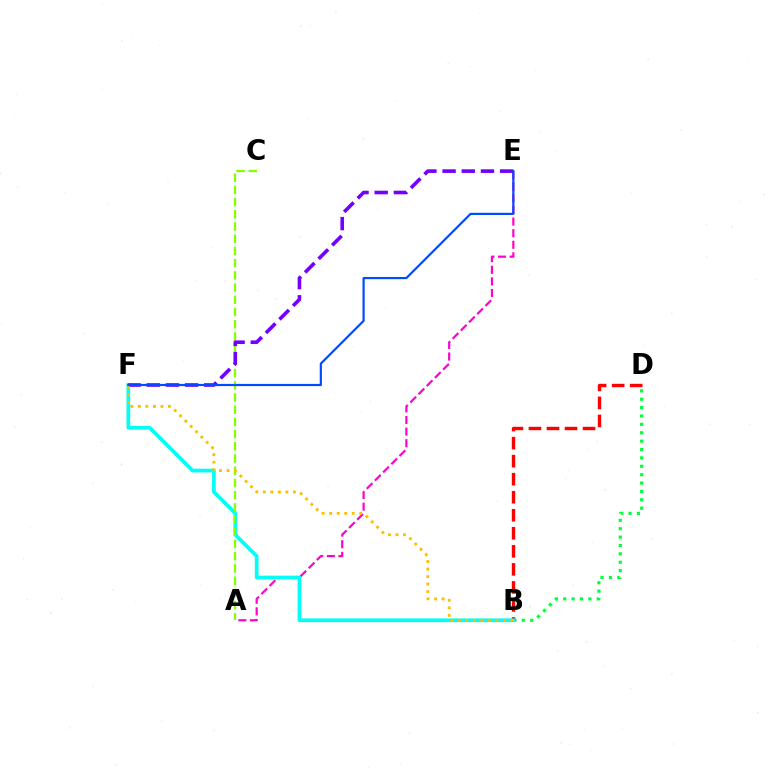{('A', 'E'): [{'color': '#ff00cf', 'line_style': 'dashed', 'thickness': 1.58}], ('B', 'D'): [{'color': '#00ff39', 'line_style': 'dotted', 'thickness': 2.28}, {'color': '#ff0000', 'line_style': 'dashed', 'thickness': 2.45}], ('B', 'F'): [{'color': '#00fff6', 'line_style': 'solid', 'thickness': 2.67}, {'color': '#ffbd00', 'line_style': 'dotted', 'thickness': 2.04}], ('A', 'C'): [{'color': '#84ff00', 'line_style': 'dashed', 'thickness': 1.66}], ('E', 'F'): [{'color': '#7200ff', 'line_style': 'dashed', 'thickness': 2.61}, {'color': '#004bff', 'line_style': 'solid', 'thickness': 1.58}]}